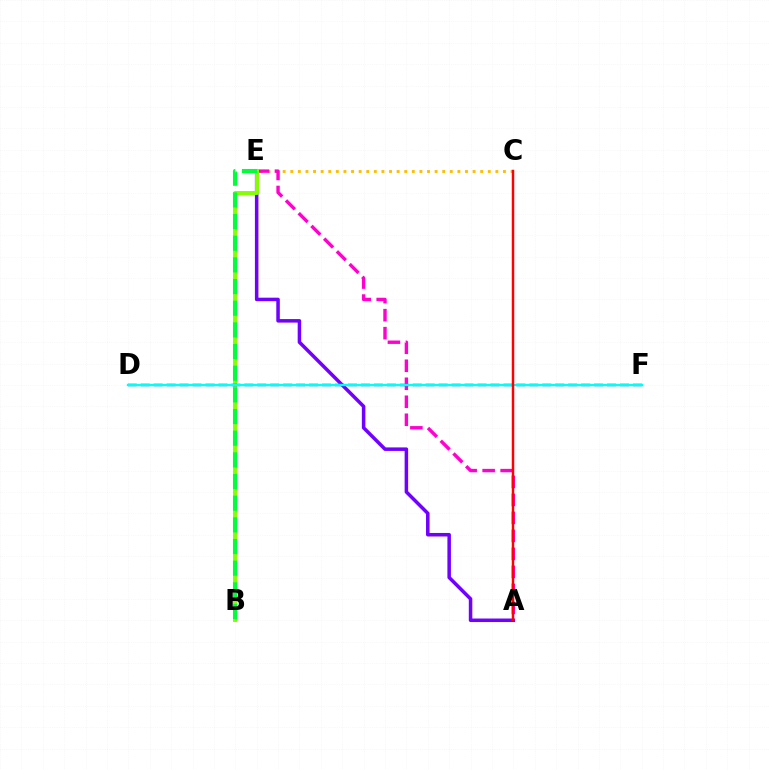{('C', 'E'): [{'color': '#ffbd00', 'line_style': 'dotted', 'thickness': 2.06}], ('A', 'E'): [{'color': '#7200ff', 'line_style': 'solid', 'thickness': 2.53}, {'color': '#ff00cf', 'line_style': 'dashed', 'thickness': 2.45}], ('B', 'E'): [{'color': '#84ff00', 'line_style': 'solid', 'thickness': 2.82}, {'color': '#00ff39', 'line_style': 'dashed', 'thickness': 2.94}], ('D', 'F'): [{'color': '#004bff', 'line_style': 'dashed', 'thickness': 1.76}, {'color': '#00fff6', 'line_style': 'solid', 'thickness': 1.71}], ('A', 'C'): [{'color': '#ff0000', 'line_style': 'solid', 'thickness': 1.79}]}